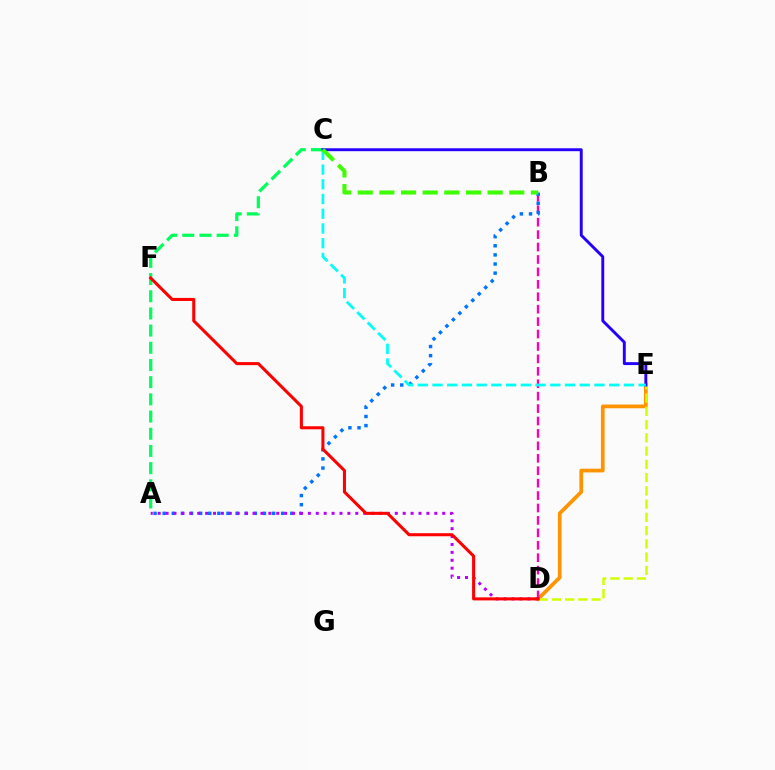{('D', 'E'): [{'color': '#ff9400', 'line_style': 'solid', 'thickness': 2.68}, {'color': '#d1ff00', 'line_style': 'dashed', 'thickness': 1.8}], ('B', 'D'): [{'color': '#ff00ac', 'line_style': 'dashed', 'thickness': 1.69}], ('A', 'B'): [{'color': '#0074ff', 'line_style': 'dotted', 'thickness': 2.48}], ('A', 'C'): [{'color': '#00ff5c', 'line_style': 'dashed', 'thickness': 2.34}], ('A', 'D'): [{'color': '#b900ff', 'line_style': 'dotted', 'thickness': 2.15}], ('D', 'F'): [{'color': '#ff0000', 'line_style': 'solid', 'thickness': 2.2}], ('C', 'E'): [{'color': '#2500ff', 'line_style': 'solid', 'thickness': 2.1}, {'color': '#00fff6', 'line_style': 'dashed', 'thickness': 2.0}], ('B', 'C'): [{'color': '#3dff00', 'line_style': 'dashed', 'thickness': 2.94}]}